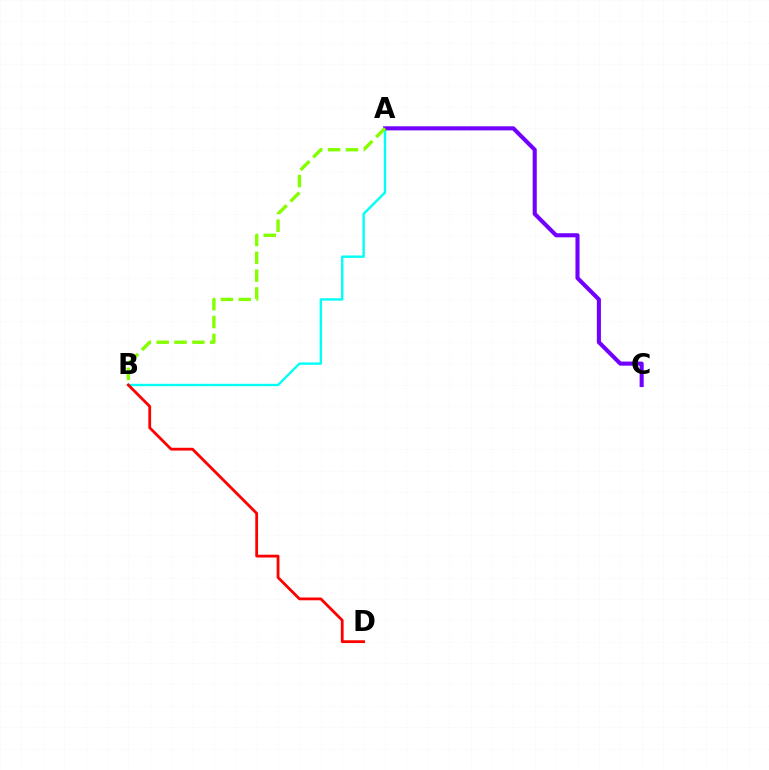{('A', 'B'): [{'color': '#00fff6', 'line_style': 'solid', 'thickness': 1.72}, {'color': '#84ff00', 'line_style': 'dashed', 'thickness': 2.42}], ('A', 'C'): [{'color': '#7200ff', 'line_style': 'solid', 'thickness': 2.94}], ('B', 'D'): [{'color': '#ff0000', 'line_style': 'solid', 'thickness': 2.01}]}